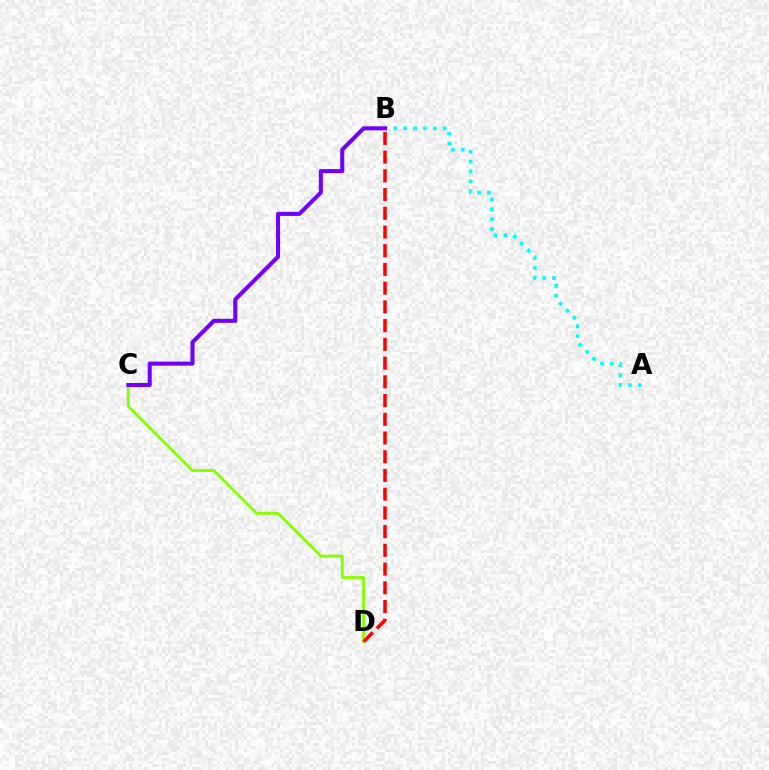{('C', 'D'): [{'color': '#84ff00', 'line_style': 'solid', 'thickness': 2.04}], ('A', 'B'): [{'color': '#00fff6', 'line_style': 'dotted', 'thickness': 2.68}], ('B', 'D'): [{'color': '#ff0000', 'line_style': 'dashed', 'thickness': 2.54}], ('B', 'C'): [{'color': '#7200ff', 'line_style': 'solid', 'thickness': 2.92}]}